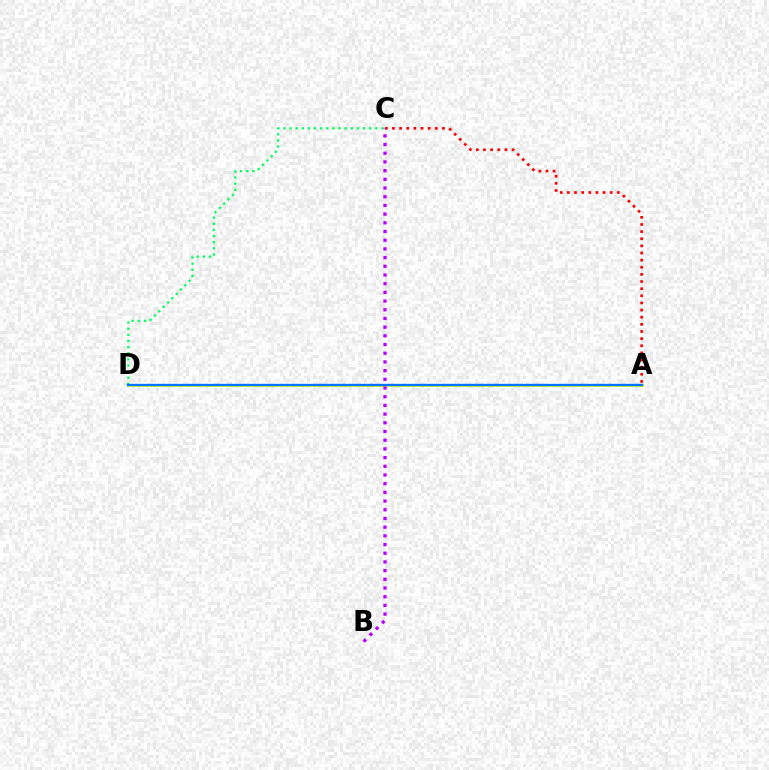{('A', 'C'): [{'color': '#ff0000', 'line_style': 'dotted', 'thickness': 1.94}], ('A', 'D'): [{'color': '#d1ff00', 'line_style': 'solid', 'thickness': 2.01}, {'color': '#0074ff', 'line_style': 'solid', 'thickness': 1.68}], ('C', 'D'): [{'color': '#00ff5c', 'line_style': 'dotted', 'thickness': 1.66}], ('B', 'C'): [{'color': '#b900ff', 'line_style': 'dotted', 'thickness': 2.36}]}